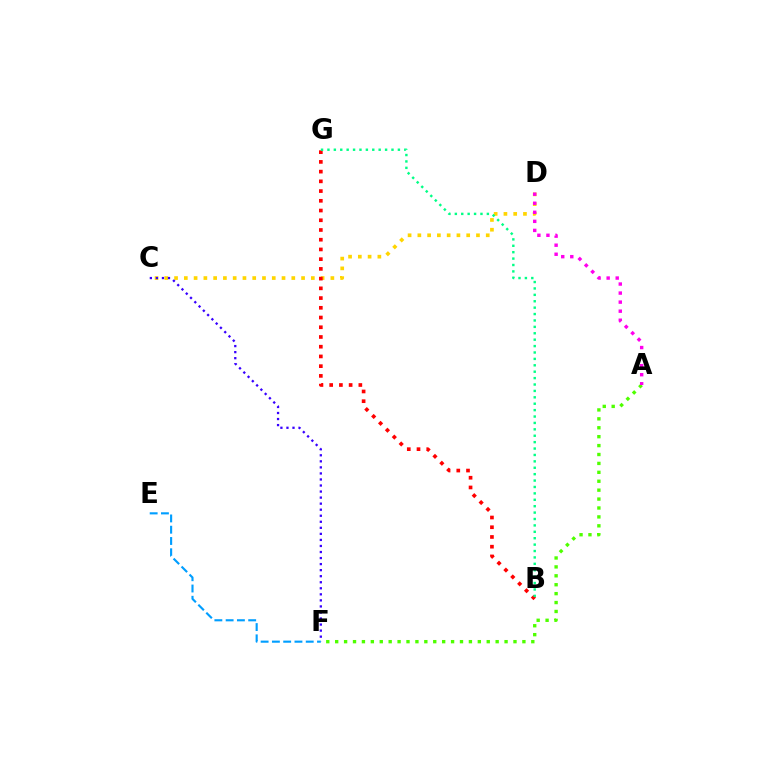{('C', 'D'): [{'color': '#ffd500', 'line_style': 'dotted', 'thickness': 2.65}], ('A', 'F'): [{'color': '#4fff00', 'line_style': 'dotted', 'thickness': 2.42}], ('A', 'D'): [{'color': '#ff00ed', 'line_style': 'dotted', 'thickness': 2.46}], ('C', 'F'): [{'color': '#3700ff', 'line_style': 'dotted', 'thickness': 1.64}], ('E', 'F'): [{'color': '#009eff', 'line_style': 'dashed', 'thickness': 1.53}], ('B', 'G'): [{'color': '#ff0000', 'line_style': 'dotted', 'thickness': 2.64}, {'color': '#00ff86', 'line_style': 'dotted', 'thickness': 1.74}]}